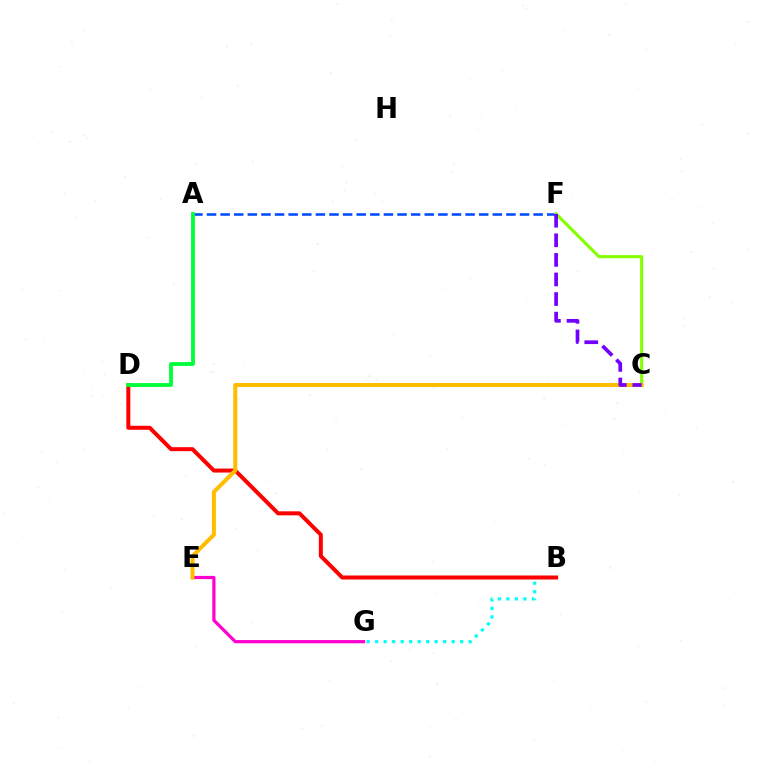{('E', 'G'): [{'color': '#ff00cf', 'line_style': 'solid', 'thickness': 2.31}], ('A', 'F'): [{'color': '#004bff', 'line_style': 'dashed', 'thickness': 1.85}], ('C', 'F'): [{'color': '#84ff00', 'line_style': 'solid', 'thickness': 2.23}, {'color': '#7200ff', 'line_style': 'dashed', 'thickness': 2.66}], ('B', 'G'): [{'color': '#00fff6', 'line_style': 'dotted', 'thickness': 2.31}], ('B', 'D'): [{'color': '#ff0000', 'line_style': 'solid', 'thickness': 2.88}], ('A', 'D'): [{'color': '#00ff39', 'line_style': 'solid', 'thickness': 2.75}], ('C', 'E'): [{'color': '#ffbd00', 'line_style': 'solid', 'thickness': 2.89}]}